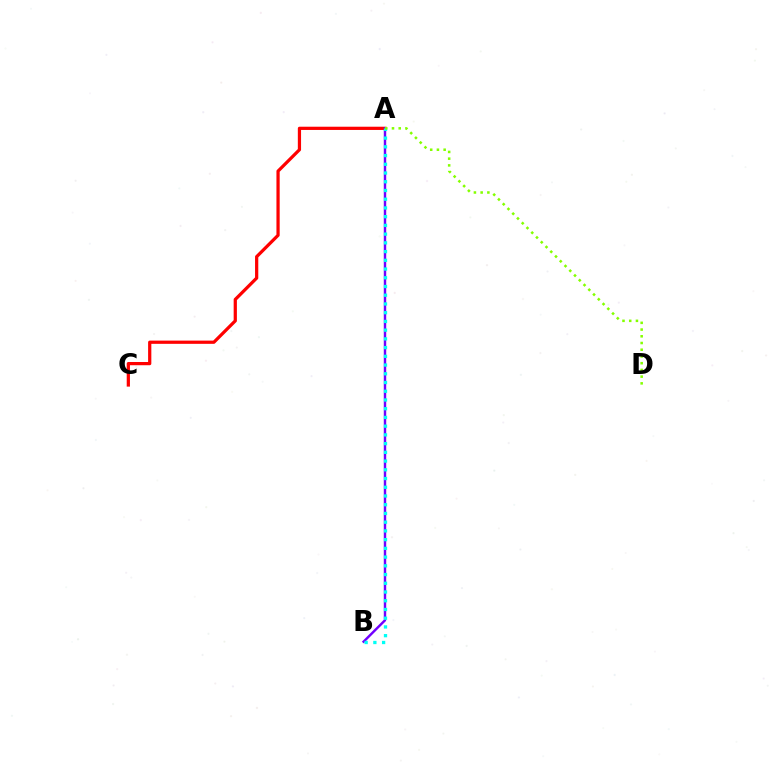{('A', 'C'): [{'color': '#ff0000', 'line_style': 'solid', 'thickness': 2.33}], ('A', 'B'): [{'color': '#7200ff', 'line_style': 'solid', 'thickness': 1.75}, {'color': '#00fff6', 'line_style': 'dotted', 'thickness': 2.37}], ('A', 'D'): [{'color': '#84ff00', 'line_style': 'dotted', 'thickness': 1.83}]}